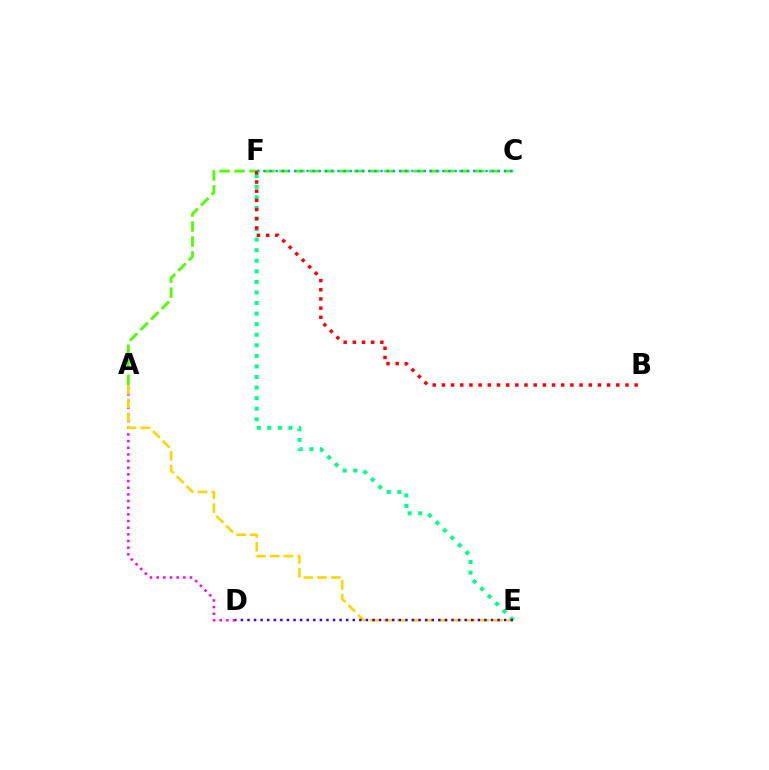{('E', 'F'): [{'color': '#00ff86', 'line_style': 'dotted', 'thickness': 2.87}], ('A', 'D'): [{'color': '#ff00ed', 'line_style': 'dotted', 'thickness': 1.81}], ('A', 'C'): [{'color': '#4fff00', 'line_style': 'dashed', 'thickness': 2.04}], ('A', 'E'): [{'color': '#ffd500', 'line_style': 'dashed', 'thickness': 1.87}], ('D', 'E'): [{'color': '#3700ff', 'line_style': 'dotted', 'thickness': 1.79}], ('B', 'F'): [{'color': '#ff0000', 'line_style': 'dotted', 'thickness': 2.49}], ('C', 'F'): [{'color': '#009eff', 'line_style': 'dotted', 'thickness': 1.68}]}